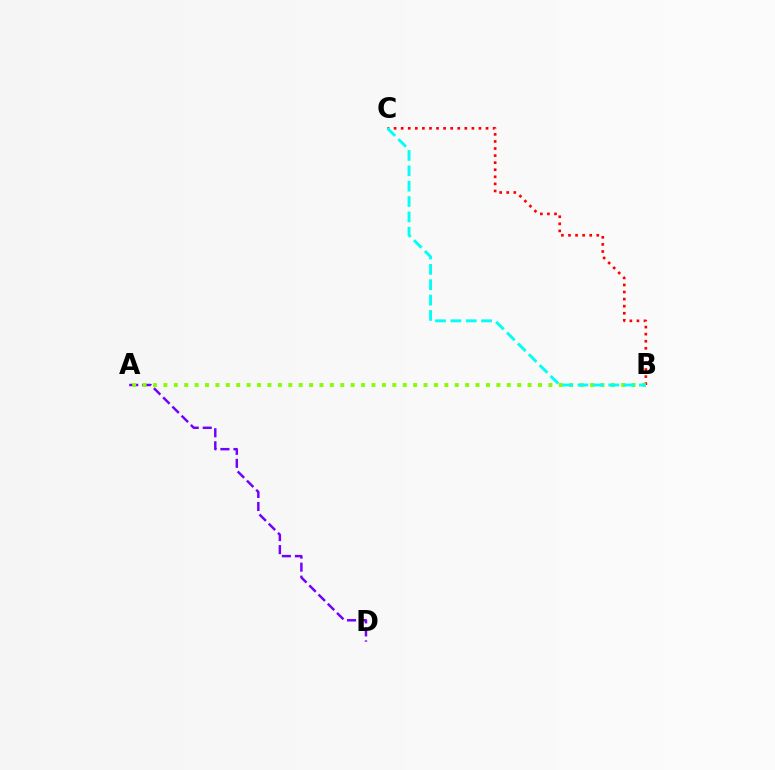{('B', 'C'): [{'color': '#ff0000', 'line_style': 'dotted', 'thickness': 1.92}, {'color': '#00fff6', 'line_style': 'dashed', 'thickness': 2.09}], ('A', 'D'): [{'color': '#7200ff', 'line_style': 'dashed', 'thickness': 1.77}], ('A', 'B'): [{'color': '#84ff00', 'line_style': 'dotted', 'thickness': 2.83}]}